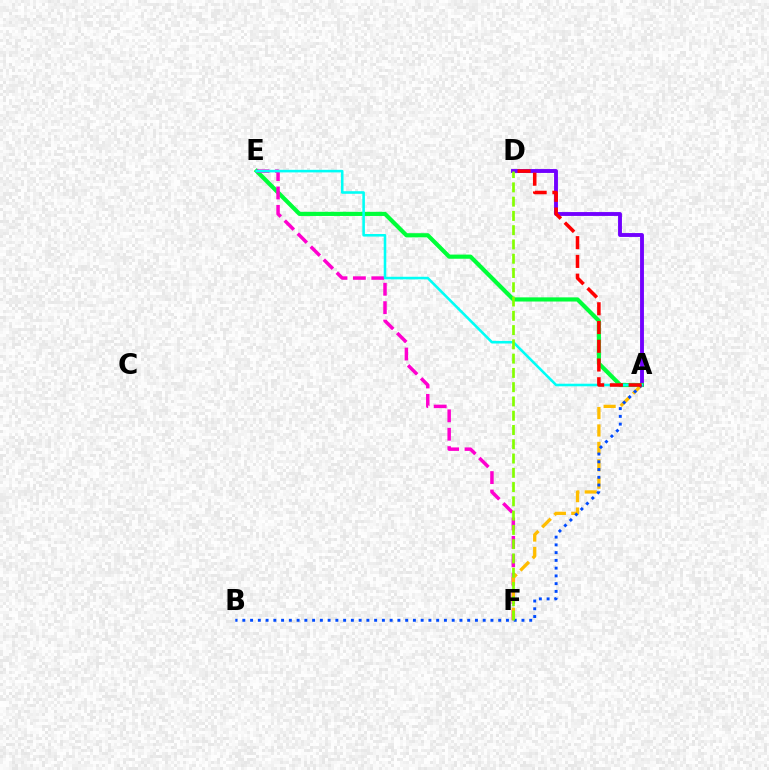{('A', 'D'): [{'color': '#7200ff', 'line_style': 'solid', 'thickness': 2.79}, {'color': '#ff0000', 'line_style': 'dashed', 'thickness': 2.55}], ('A', 'E'): [{'color': '#00ff39', 'line_style': 'solid', 'thickness': 2.99}, {'color': '#00fff6', 'line_style': 'solid', 'thickness': 1.85}], ('E', 'F'): [{'color': '#ff00cf', 'line_style': 'dashed', 'thickness': 2.5}], ('A', 'F'): [{'color': '#ffbd00', 'line_style': 'dashed', 'thickness': 2.37}], ('A', 'B'): [{'color': '#004bff', 'line_style': 'dotted', 'thickness': 2.11}], ('D', 'F'): [{'color': '#84ff00', 'line_style': 'dashed', 'thickness': 1.94}]}